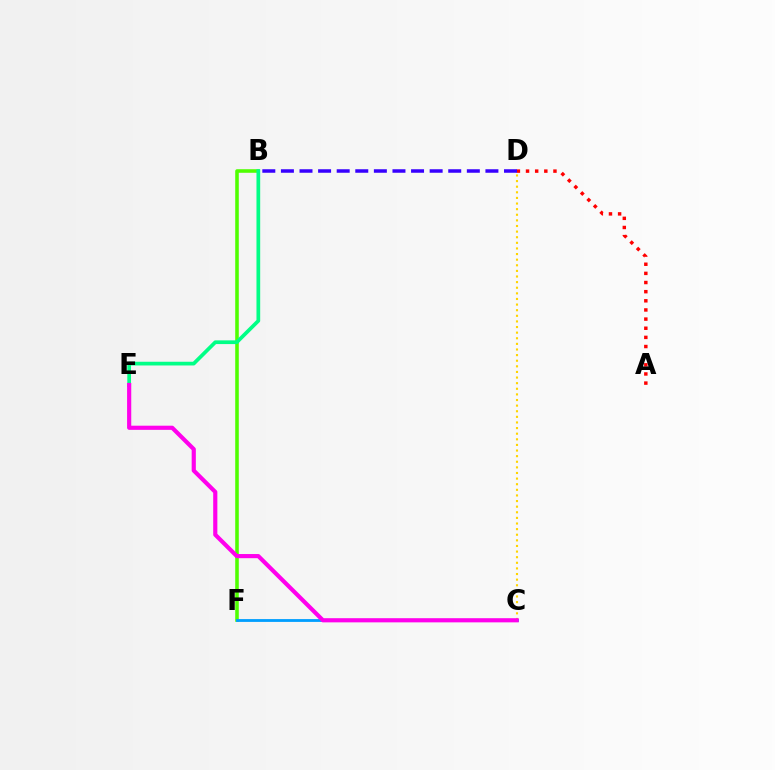{('C', 'D'): [{'color': '#ffd500', 'line_style': 'dotted', 'thickness': 1.53}], ('A', 'D'): [{'color': '#ff0000', 'line_style': 'dotted', 'thickness': 2.48}], ('B', 'F'): [{'color': '#4fff00', 'line_style': 'solid', 'thickness': 2.57}], ('C', 'F'): [{'color': '#009eff', 'line_style': 'solid', 'thickness': 2.02}], ('B', 'E'): [{'color': '#00ff86', 'line_style': 'solid', 'thickness': 2.67}], ('B', 'D'): [{'color': '#3700ff', 'line_style': 'dashed', 'thickness': 2.53}], ('C', 'E'): [{'color': '#ff00ed', 'line_style': 'solid', 'thickness': 2.99}]}